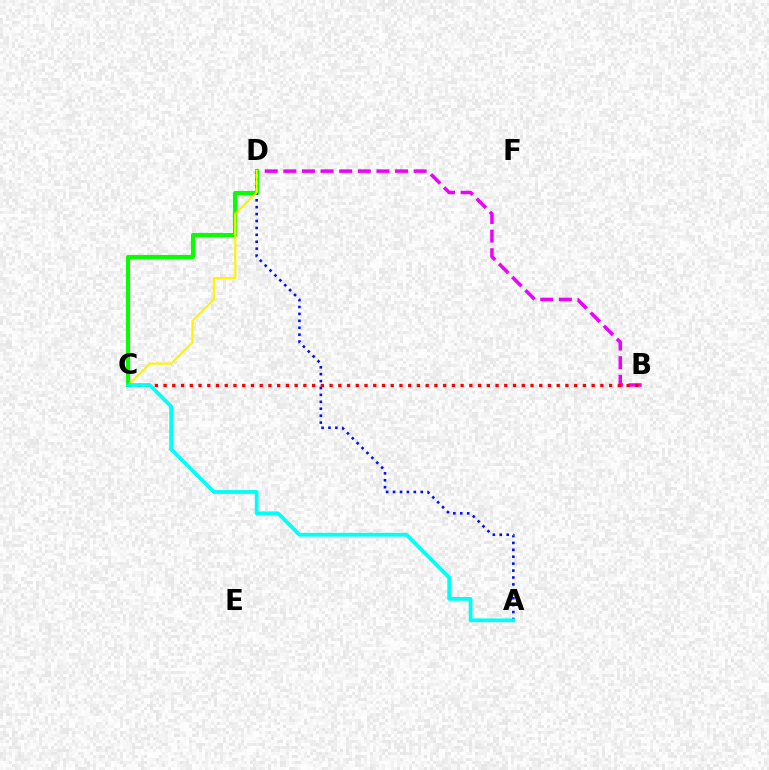{('B', 'D'): [{'color': '#ee00ff', 'line_style': 'dashed', 'thickness': 2.53}], ('C', 'D'): [{'color': '#08ff00', 'line_style': 'solid', 'thickness': 2.95}, {'color': '#fcf500', 'line_style': 'solid', 'thickness': 1.56}], ('A', 'D'): [{'color': '#0010ff', 'line_style': 'dotted', 'thickness': 1.88}], ('B', 'C'): [{'color': '#ff0000', 'line_style': 'dotted', 'thickness': 2.37}], ('A', 'C'): [{'color': '#00fff6', 'line_style': 'solid', 'thickness': 2.7}]}